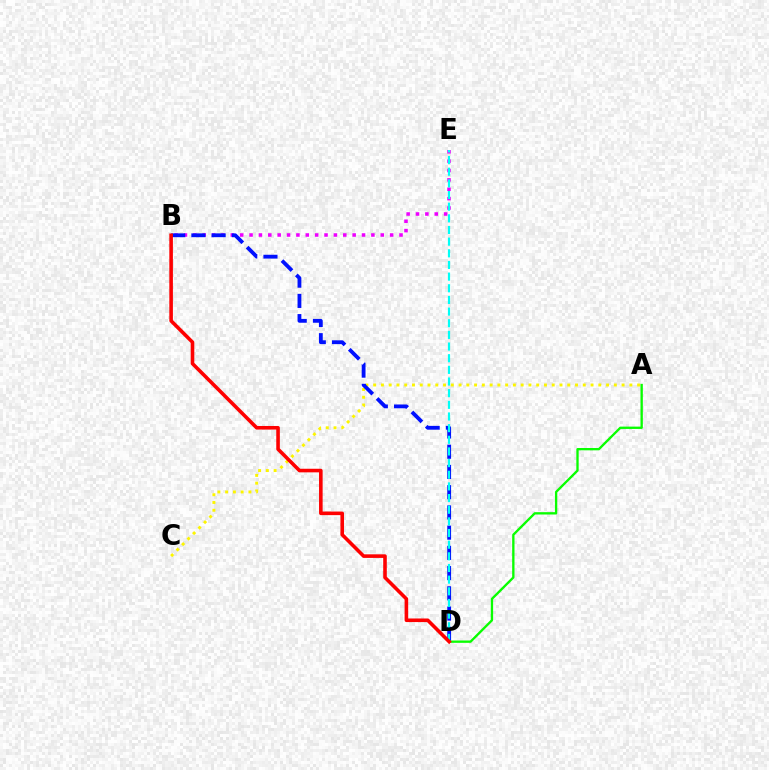{('A', 'C'): [{'color': '#fcf500', 'line_style': 'dotted', 'thickness': 2.11}], ('B', 'E'): [{'color': '#ee00ff', 'line_style': 'dotted', 'thickness': 2.55}], ('B', 'D'): [{'color': '#0010ff', 'line_style': 'dashed', 'thickness': 2.75}, {'color': '#ff0000', 'line_style': 'solid', 'thickness': 2.58}], ('D', 'E'): [{'color': '#00fff6', 'line_style': 'dashed', 'thickness': 1.58}], ('A', 'D'): [{'color': '#08ff00', 'line_style': 'solid', 'thickness': 1.68}]}